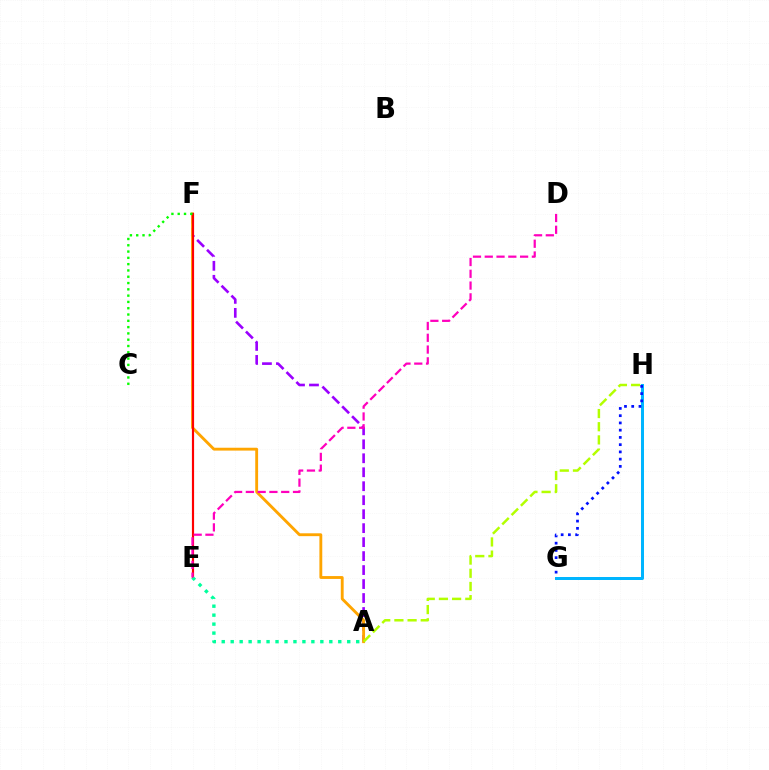{('A', 'F'): [{'color': '#9b00ff', 'line_style': 'dashed', 'thickness': 1.9}, {'color': '#ffa500', 'line_style': 'solid', 'thickness': 2.06}], ('E', 'F'): [{'color': '#ff0000', 'line_style': 'solid', 'thickness': 1.57}], ('A', 'E'): [{'color': '#00ff9d', 'line_style': 'dotted', 'thickness': 2.44}], ('D', 'E'): [{'color': '#ff00bd', 'line_style': 'dashed', 'thickness': 1.6}], ('G', 'H'): [{'color': '#00b5ff', 'line_style': 'solid', 'thickness': 2.16}, {'color': '#0010ff', 'line_style': 'dotted', 'thickness': 1.97}], ('A', 'H'): [{'color': '#b3ff00', 'line_style': 'dashed', 'thickness': 1.79}], ('C', 'F'): [{'color': '#08ff00', 'line_style': 'dotted', 'thickness': 1.71}]}